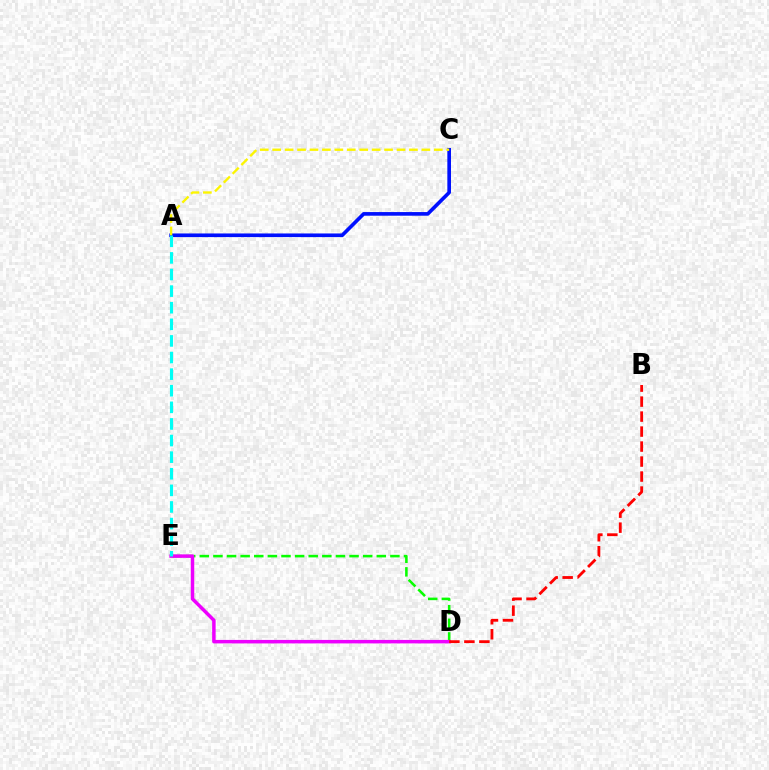{('D', 'E'): [{'color': '#08ff00', 'line_style': 'dashed', 'thickness': 1.85}, {'color': '#ee00ff', 'line_style': 'solid', 'thickness': 2.51}], ('A', 'C'): [{'color': '#0010ff', 'line_style': 'solid', 'thickness': 2.62}, {'color': '#fcf500', 'line_style': 'dashed', 'thickness': 1.69}], ('A', 'E'): [{'color': '#00fff6', 'line_style': 'dashed', 'thickness': 2.26}], ('B', 'D'): [{'color': '#ff0000', 'line_style': 'dashed', 'thickness': 2.04}]}